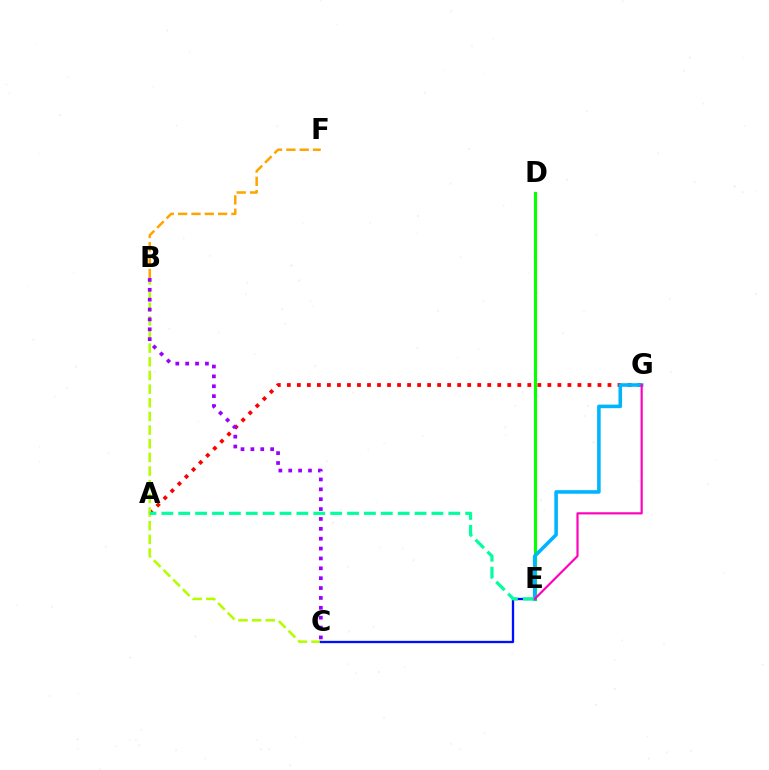{('A', 'G'): [{'color': '#ff0000', 'line_style': 'dotted', 'thickness': 2.72}], ('D', 'E'): [{'color': '#08ff00', 'line_style': 'solid', 'thickness': 2.26}], ('B', 'C'): [{'color': '#b3ff00', 'line_style': 'dashed', 'thickness': 1.86}, {'color': '#9b00ff', 'line_style': 'dotted', 'thickness': 2.68}], ('C', 'E'): [{'color': '#0010ff', 'line_style': 'solid', 'thickness': 1.67}], ('E', 'G'): [{'color': '#00b5ff', 'line_style': 'solid', 'thickness': 2.58}, {'color': '#ff00bd', 'line_style': 'solid', 'thickness': 1.56}], ('B', 'F'): [{'color': '#ffa500', 'line_style': 'dashed', 'thickness': 1.81}], ('A', 'E'): [{'color': '#00ff9d', 'line_style': 'dashed', 'thickness': 2.29}]}